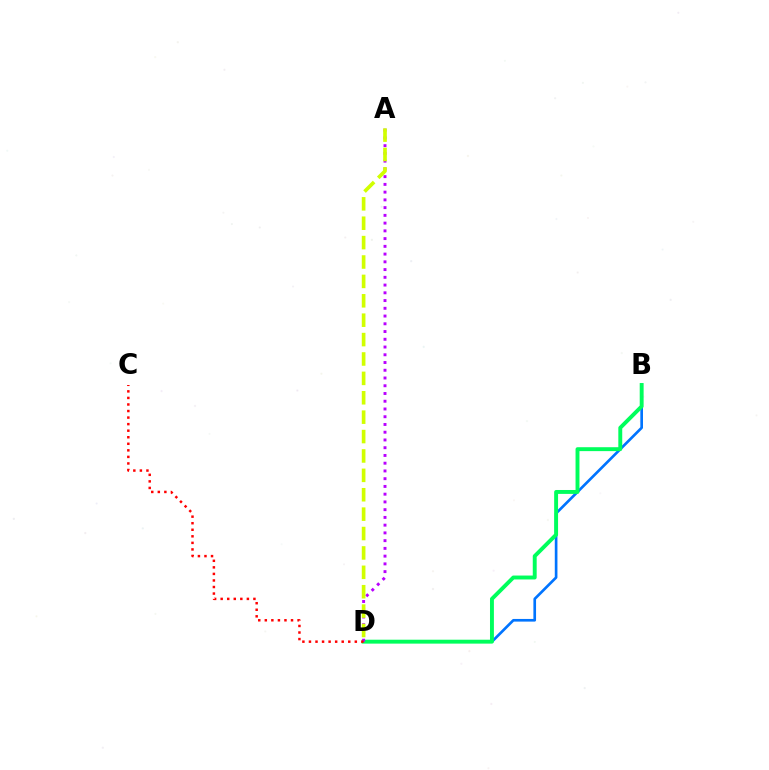{('B', 'D'): [{'color': '#0074ff', 'line_style': 'solid', 'thickness': 1.91}, {'color': '#00ff5c', 'line_style': 'solid', 'thickness': 2.82}], ('A', 'D'): [{'color': '#b900ff', 'line_style': 'dotted', 'thickness': 2.1}, {'color': '#d1ff00', 'line_style': 'dashed', 'thickness': 2.63}], ('C', 'D'): [{'color': '#ff0000', 'line_style': 'dotted', 'thickness': 1.78}]}